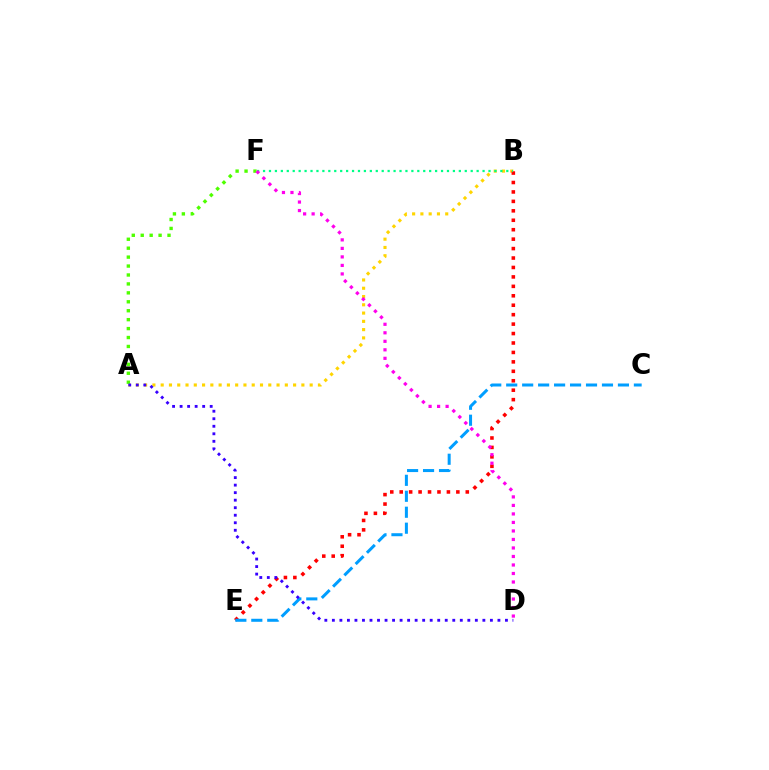{('A', 'B'): [{'color': '#ffd500', 'line_style': 'dotted', 'thickness': 2.25}], ('B', 'E'): [{'color': '#ff0000', 'line_style': 'dotted', 'thickness': 2.57}], ('C', 'E'): [{'color': '#009eff', 'line_style': 'dashed', 'thickness': 2.17}], ('A', 'F'): [{'color': '#4fff00', 'line_style': 'dotted', 'thickness': 2.43}], ('A', 'D'): [{'color': '#3700ff', 'line_style': 'dotted', 'thickness': 2.04}], ('B', 'F'): [{'color': '#00ff86', 'line_style': 'dotted', 'thickness': 1.61}], ('D', 'F'): [{'color': '#ff00ed', 'line_style': 'dotted', 'thickness': 2.31}]}